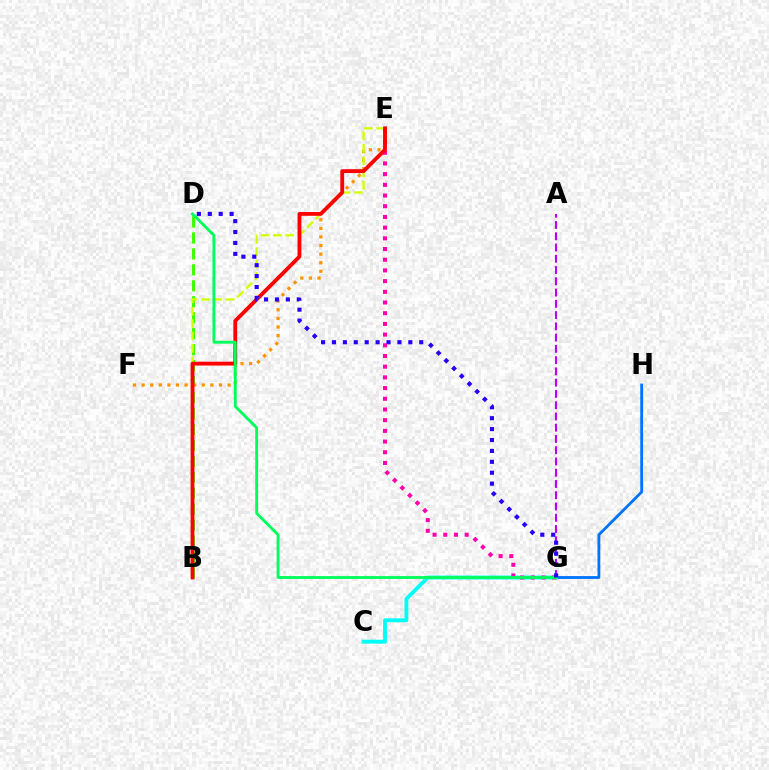{('G', 'H'): [{'color': '#0074ff', 'line_style': 'solid', 'thickness': 2.04}], ('B', 'D'): [{'color': '#3dff00', 'line_style': 'dashed', 'thickness': 2.17}], ('A', 'G'): [{'color': '#b900ff', 'line_style': 'dashed', 'thickness': 1.53}], ('E', 'F'): [{'color': '#ff9400', 'line_style': 'dotted', 'thickness': 2.33}], ('C', 'G'): [{'color': '#00fff6', 'line_style': 'solid', 'thickness': 2.79}], ('B', 'E'): [{'color': '#d1ff00', 'line_style': 'dashed', 'thickness': 1.68}, {'color': '#ff0000', 'line_style': 'solid', 'thickness': 2.76}], ('E', 'G'): [{'color': '#ff00ac', 'line_style': 'dotted', 'thickness': 2.91}], ('D', 'G'): [{'color': '#00ff5c', 'line_style': 'solid', 'thickness': 2.06}, {'color': '#2500ff', 'line_style': 'dotted', 'thickness': 2.96}]}